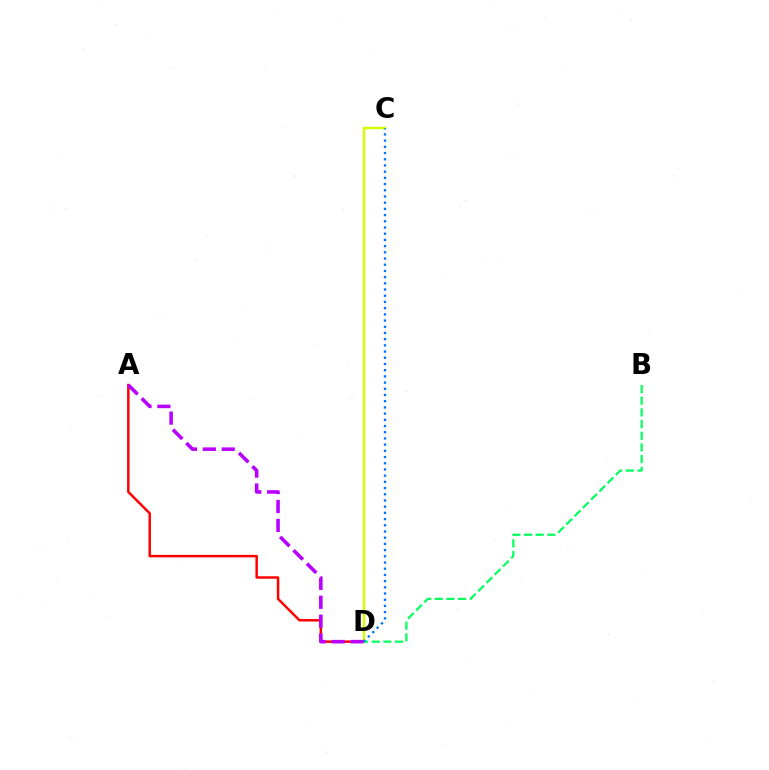{('A', 'D'): [{'color': '#ff0000', 'line_style': 'solid', 'thickness': 1.79}, {'color': '#b900ff', 'line_style': 'dashed', 'thickness': 2.57}], ('C', 'D'): [{'color': '#d1ff00', 'line_style': 'solid', 'thickness': 1.76}, {'color': '#0074ff', 'line_style': 'dotted', 'thickness': 1.69}], ('B', 'D'): [{'color': '#00ff5c', 'line_style': 'dashed', 'thickness': 1.59}]}